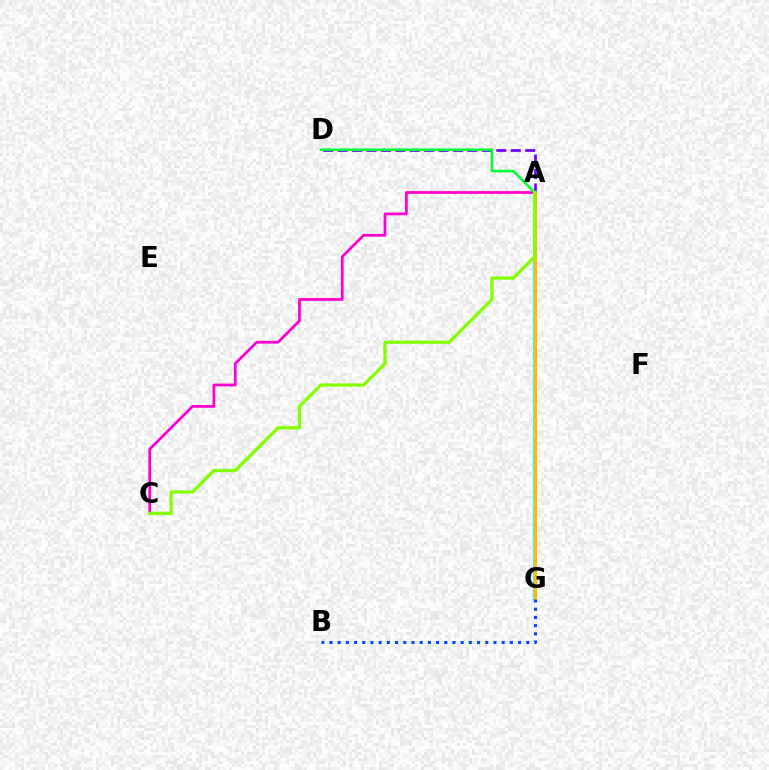{('A', 'G'): [{'color': '#ff0000', 'line_style': 'dashed', 'thickness': 2.19}, {'color': '#00fff6', 'line_style': 'solid', 'thickness': 2.6}, {'color': '#ffbd00', 'line_style': 'solid', 'thickness': 2.17}], ('A', 'D'): [{'color': '#7200ff', 'line_style': 'dashed', 'thickness': 1.96}, {'color': '#00ff39', 'line_style': 'solid', 'thickness': 1.85}], ('A', 'C'): [{'color': '#ff00cf', 'line_style': 'solid', 'thickness': 1.98}, {'color': '#84ff00', 'line_style': 'solid', 'thickness': 2.35}], ('B', 'G'): [{'color': '#004bff', 'line_style': 'dotted', 'thickness': 2.23}]}